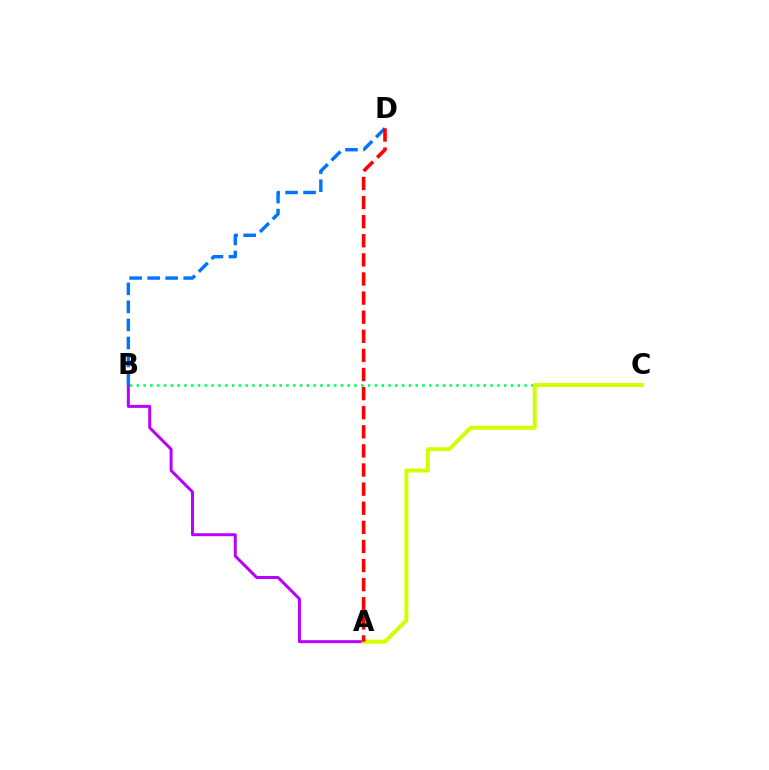{('B', 'C'): [{'color': '#00ff5c', 'line_style': 'dotted', 'thickness': 1.85}], ('A', 'B'): [{'color': '#b900ff', 'line_style': 'solid', 'thickness': 2.14}], ('B', 'D'): [{'color': '#0074ff', 'line_style': 'dashed', 'thickness': 2.45}], ('A', 'C'): [{'color': '#d1ff00', 'line_style': 'solid', 'thickness': 2.85}], ('A', 'D'): [{'color': '#ff0000', 'line_style': 'dashed', 'thickness': 2.6}]}